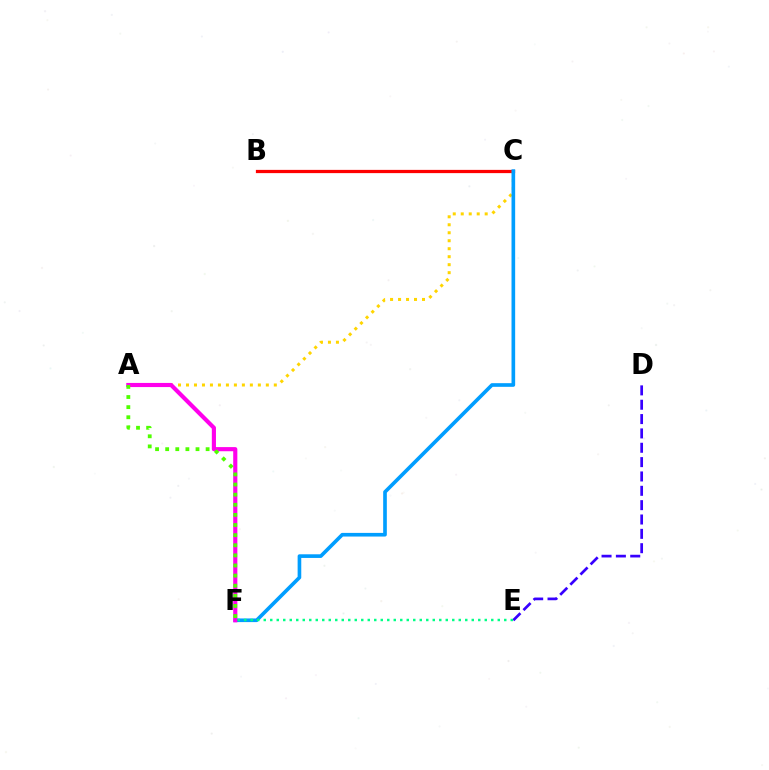{('D', 'E'): [{'color': '#3700ff', 'line_style': 'dashed', 'thickness': 1.95}], ('B', 'C'): [{'color': '#ff0000', 'line_style': 'solid', 'thickness': 2.34}], ('A', 'C'): [{'color': '#ffd500', 'line_style': 'dotted', 'thickness': 2.17}], ('C', 'F'): [{'color': '#009eff', 'line_style': 'solid', 'thickness': 2.62}], ('A', 'F'): [{'color': '#ff00ed', 'line_style': 'solid', 'thickness': 2.98}, {'color': '#4fff00', 'line_style': 'dotted', 'thickness': 2.75}], ('E', 'F'): [{'color': '#00ff86', 'line_style': 'dotted', 'thickness': 1.77}]}